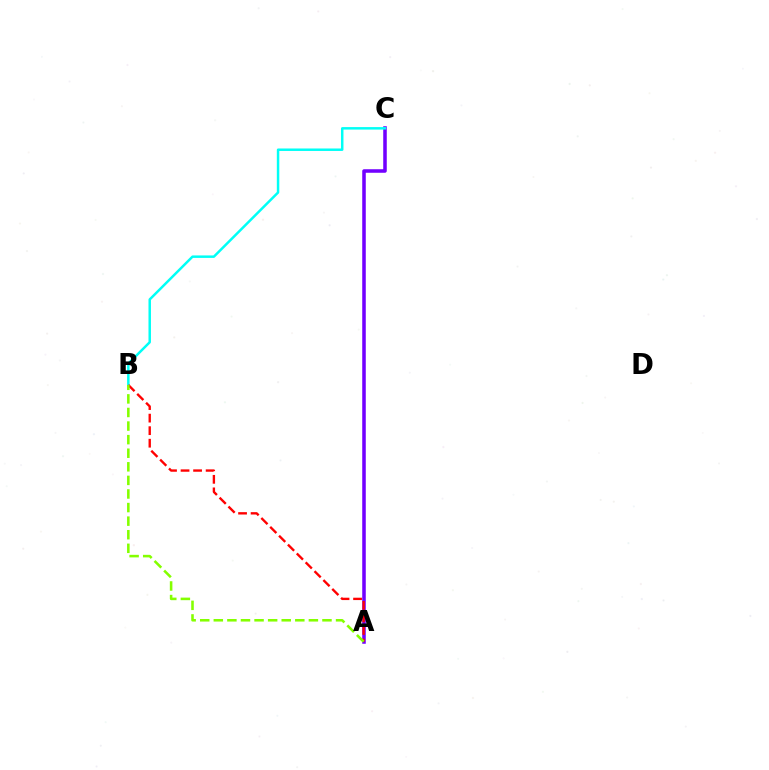{('A', 'C'): [{'color': '#7200ff', 'line_style': 'solid', 'thickness': 2.55}], ('B', 'C'): [{'color': '#00fff6', 'line_style': 'solid', 'thickness': 1.79}], ('A', 'B'): [{'color': '#ff0000', 'line_style': 'dashed', 'thickness': 1.7}, {'color': '#84ff00', 'line_style': 'dashed', 'thickness': 1.85}]}